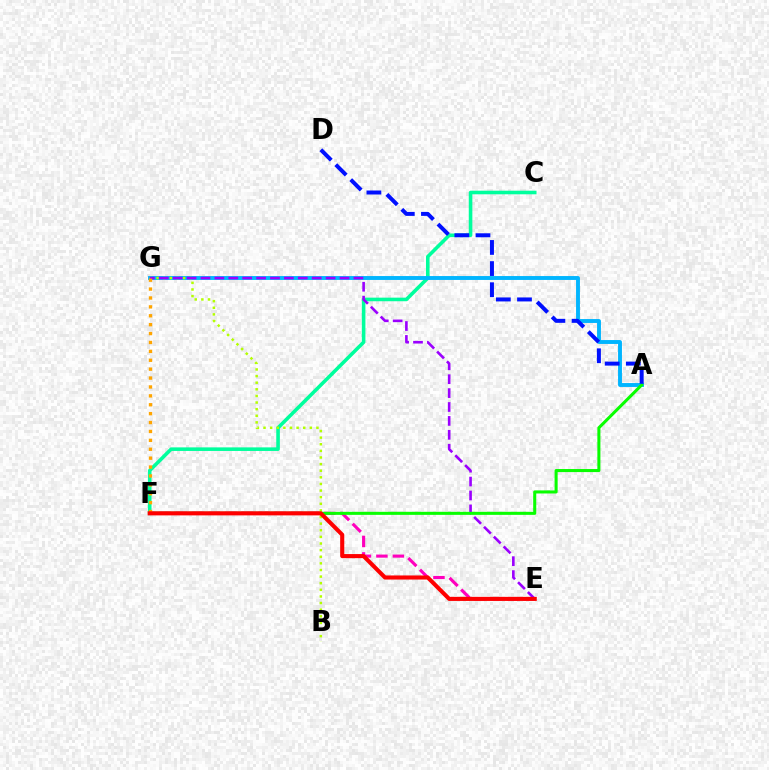{('C', 'F'): [{'color': '#00ff9d', 'line_style': 'solid', 'thickness': 2.58}], ('A', 'G'): [{'color': '#00b5ff', 'line_style': 'solid', 'thickness': 2.81}], ('B', 'G'): [{'color': '#b3ff00', 'line_style': 'dotted', 'thickness': 1.8}], ('E', 'G'): [{'color': '#9b00ff', 'line_style': 'dashed', 'thickness': 1.89}], ('E', 'F'): [{'color': '#ff00bd', 'line_style': 'dashed', 'thickness': 2.24}, {'color': '#ff0000', 'line_style': 'solid', 'thickness': 2.94}], ('A', 'F'): [{'color': '#08ff00', 'line_style': 'solid', 'thickness': 2.2}], ('A', 'D'): [{'color': '#0010ff', 'line_style': 'dashed', 'thickness': 2.87}], ('F', 'G'): [{'color': '#ffa500', 'line_style': 'dotted', 'thickness': 2.42}]}